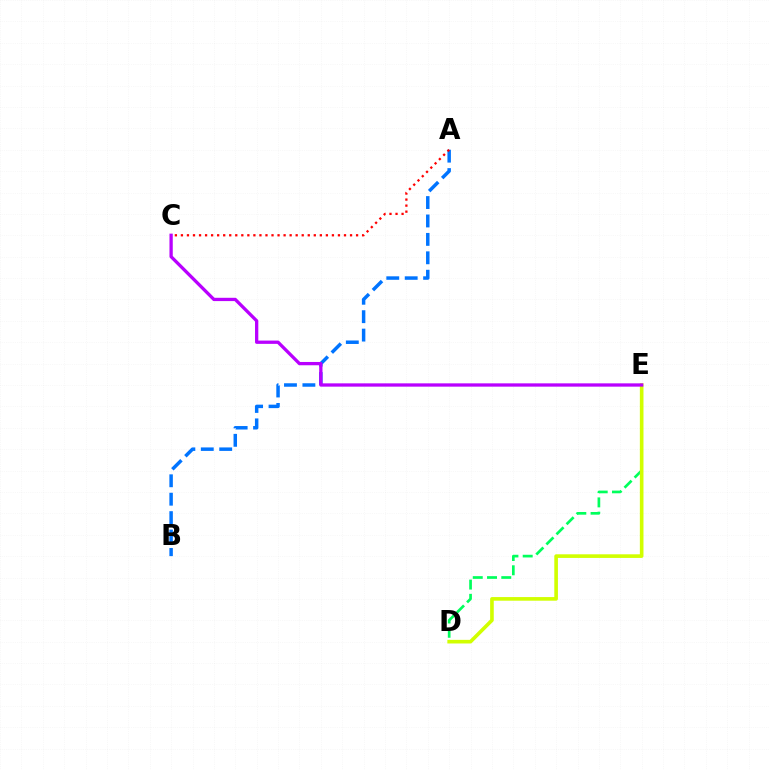{('D', 'E'): [{'color': '#00ff5c', 'line_style': 'dashed', 'thickness': 1.94}, {'color': '#d1ff00', 'line_style': 'solid', 'thickness': 2.61}], ('A', 'B'): [{'color': '#0074ff', 'line_style': 'dashed', 'thickness': 2.5}], ('C', 'E'): [{'color': '#b900ff', 'line_style': 'solid', 'thickness': 2.37}], ('A', 'C'): [{'color': '#ff0000', 'line_style': 'dotted', 'thickness': 1.64}]}